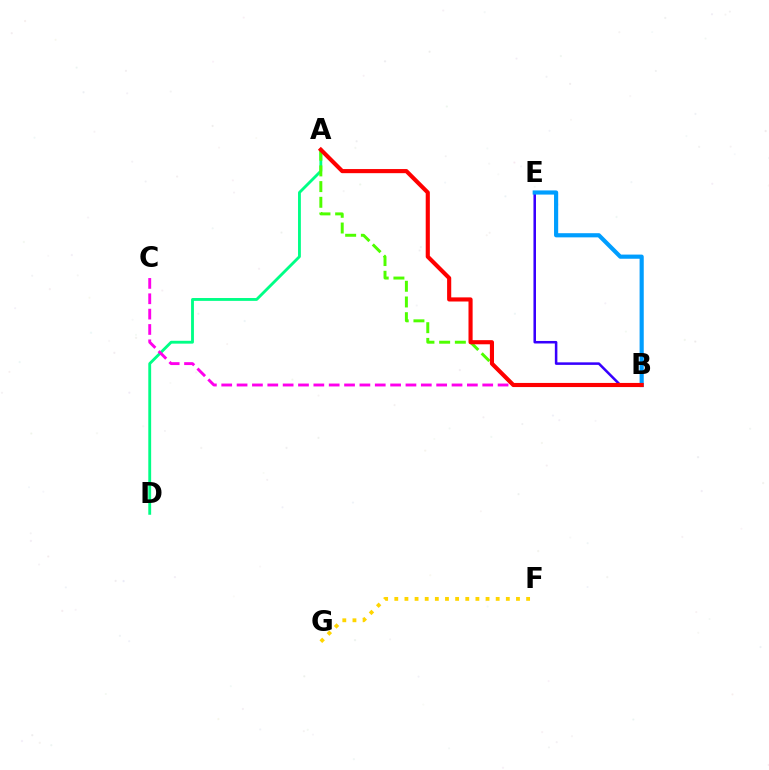{('A', 'D'): [{'color': '#00ff86', 'line_style': 'solid', 'thickness': 2.05}], ('B', 'E'): [{'color': '#3700ff', 'line_style': 'solid', 'thickness': 1.82}, {'color': '#009eff', 'line_style': 'solid', 'thickness': 3.0}], ('B', 'C'): [{'color': '#ff00ed', 'line_style': 'dashed', 'thickness': 2.09}], ('F', 'G'): [{'color': '#ffd500', 'line_style': 'dotted', 'thickness': 2.75}], ('A', 'B'): [{'color': '#4fff00', 'line_style': 'dashed', 'thickness': 2.13}, {'color': '#ff0000', 'line_style': 'solid', 'thickness': 2.97}]}